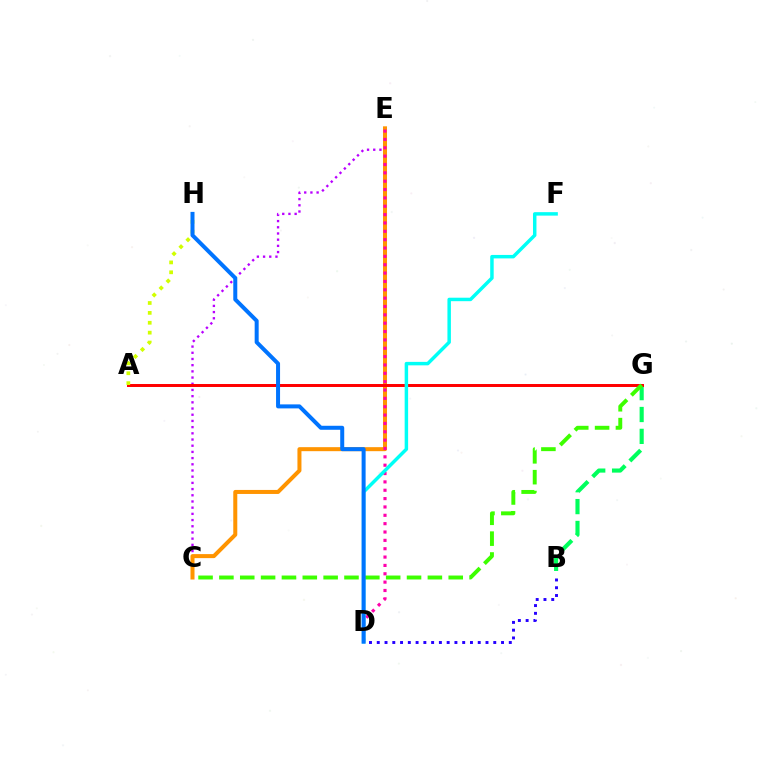{('B', 'G'): [{'color': '#00ff5c', 'line_style': 'dashed', 'thickness': 2.97}], ('C', 'E'): [{'color': '#b900ff', 'line_style': 'dotted', 'thickness': 1.68}, {'color': '#ff9400', 'line_style': 'solid', 'thickness': 2.89}], ('A', 'G'): [{'color': '#ff0000', 'line_style': 'solid', 'thickness': 2.14}], ('A', 'H'): [{'color': '#d1ff00', 'line_style': 'dotted', 'thickness': 2.69}], ('D', 'E'): [{'color': '#ff00ac', 'line_style': 'dotted', 'thickness': 2.27}], ('D', 'F'): [{'color': '#00fff6', 'line_style': 'solid', 'thickness': 2.5}], ('C', 'G'): [{'color': '#3dff00', 'line_style': 'dashed', 'thickness': 2.83}], ('D', 'H'): [{'color': '#0074ff', 'line_style': 'solid', 'thickness': 2.88}], ('B', 'D'): [{'color': '#2500ff', 'line_style': 'dotted', 'thickness': 2.11}]}